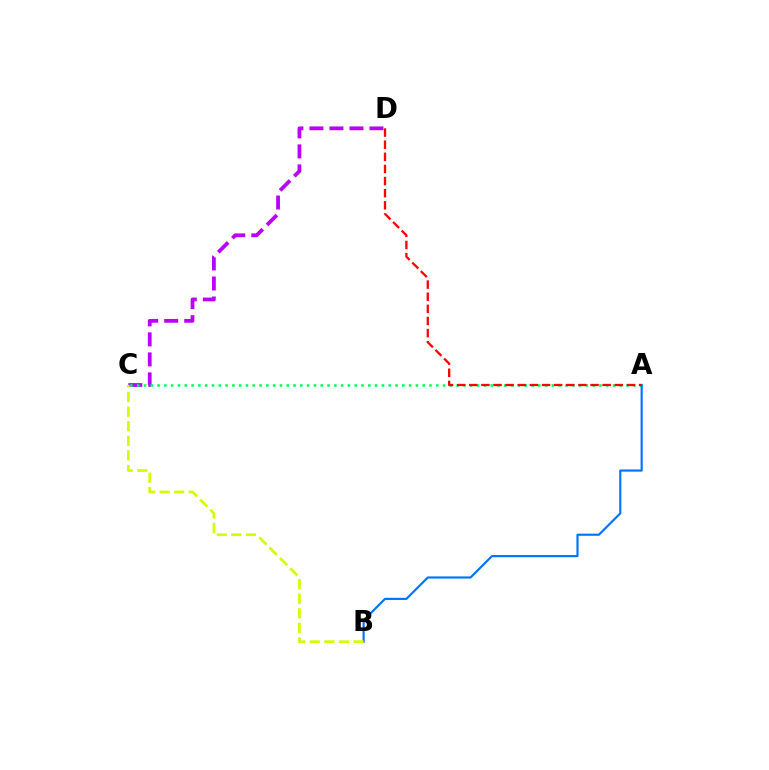{('C', 'D'): [{'color': '#b900ff', 'line_style': 'dashed', 'thickness': 2.72}], ('A', 'C'): [{'color': '#00ff5c', 'line_style': 'dotted', 'thickness': 1.85}], ('A', 'B'): [{'color': '#0074ff', 'line_style': 'solid', 'thickness': 1.56}], ('B', 'C'): [{'color': '#d1ff00', 'line_style': 'dashed', 'thickness': 1.98}], ('A', 'D'): [{'color': '#ff0000', 'line_style': 'dashed', 'thickness': 1.65}]}